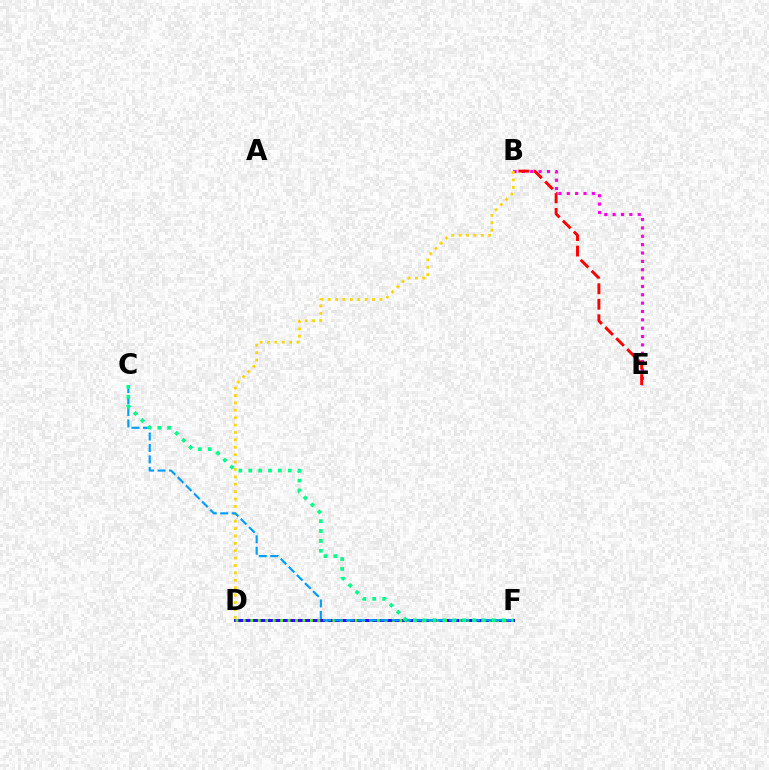{('B', 'E'): [{'color': '#ff00ed', 'line_style': 'dotted', 'thickness': 2.27}, {'color': '#ff0000', 'line_style': 'dashed', 'thickness': 2.11}], ('D', 'F'): [{'color': '#3700ff', 'line_style': 'solid', 'thickness': 2.14}, {'color': '#4fff00', 'line_style': 'dotted', 'thickness': 2.02}], ('B', 'D'): [{'color': '#ffd500', 'line_style': 'dotted', 'thickness': 2.01}], ('C', 'F'): [{'color': '#009eff', 'line_style': 'dashed', 'thickness': 1.56}, {'color': '#00ff86', 'line_style': 'dotted', 'thickness': 2.68}]}